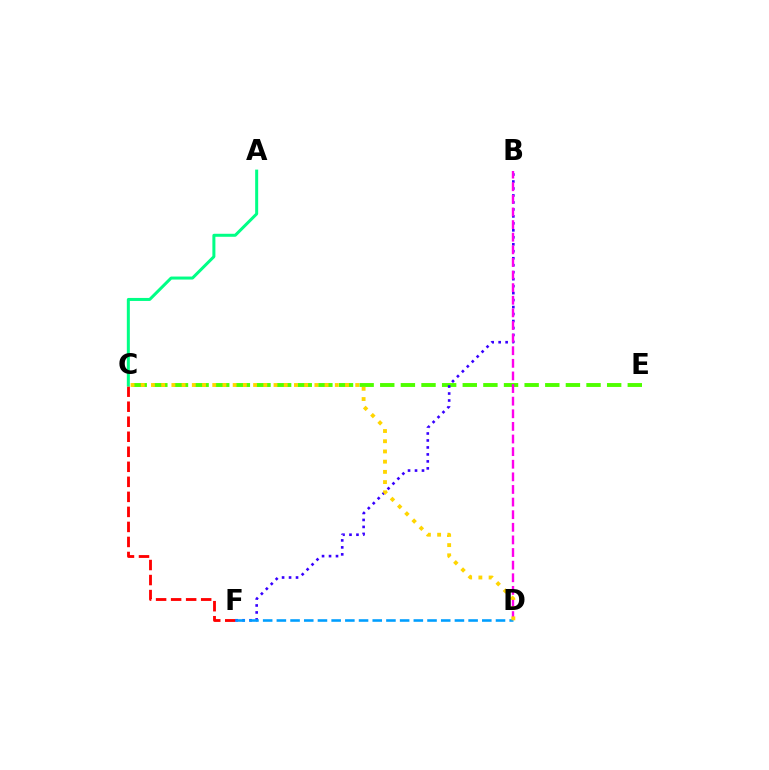{('C', 'F'): [{'color': '#ff0000', 'line_style': 'dashed', 'thickness': 2.04}], ('C', 'E'): [{'color': '#4fff00', 'line_style': 'dashed', 'thickness': 2.8}], ('B', 'F'): [{'color': '#3700ff', 'line_style': 'dotted', 'thickness': 1.9}], ('A', 'C'): [{'color': '#00ff86', 'line_style': 'solid', 'thickness': 2.17}], ('B', 'D'): [{'color': '#ff00ed', 'line_style': 'dashed', 'thickness': 1.71}], ('D', 'F'): [{'color': '#009eff', 'line_style': 'dashed', 'thickness': 1.86}], ('C', 'D'): [{'color': '#ffd500', 'line_style': 'dotted', 'thickness': 2.77}]}